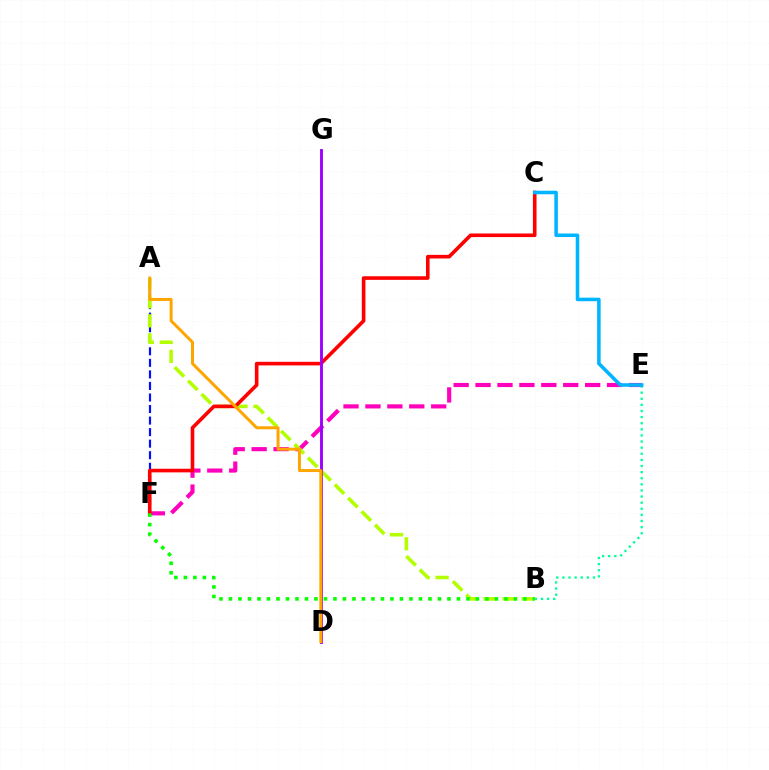{('E', 'F'): [{'color': '#ff00bd', 'line_style': 'dashed', 'thickness': 2.98}], ('A', 'F'): [{'color': '#0010ff', 'line_style': 'dashed', 'thickness': 1.57}], ('A', 'B'): [{'color': '#b3ff00', 'line_style': 'dashed', 'thickness': 2.58}], ('C', 'F'): [{'color': '#ff0000', 'line_style': 'solid', 'thickness': 2.6}], ('D', 'G'): [{'color': '#9b00ff', 'line_style': 'solid', 'thickness': 2.07}], ('A', 'D'): [{'color': '#ffa500', 'line_style': 'solid', 'thickness': 2.15}], ('B', 'E'): [{'color': '#00ff9d', 'line_style': 'dotted', 'thickness': 1.66}], ('C', 'E'): [{'color': '#00b5ff', 'line_style': 'solid', 'thickness': 2.55}], ('B', 'F'): [{'color': '#08ff00', 'line_style': 'dotted', 'thickness': 2.58}]}